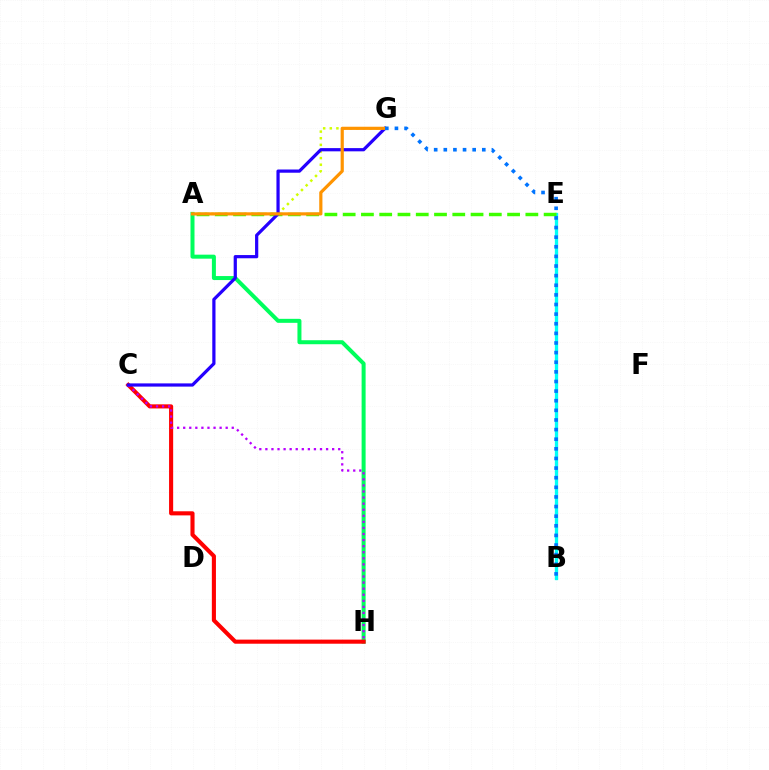{('A', 'H'): [{'color': '#00ff5c', 'line_style': 'solid', 'thickness': 2.88}], ('A', 'G'): [{'color': '#d1ff00', 'line_style': 'dotted', 'thickness': 1.8}, {'color': '#ff9400', 'line_style': 'solid', 'thickness': 2.29}], ('C', 'H'): [{'color': '#ff0000', 'line_style': 'solid', 'thickness': 2.95}, {'color': '#b900ff', 'line_style': 'dotted', 'thickness': 1.65}], ('B', 'E'): [{'color': '#ff00ac', 'line_style': 'dotted', 'thickness': 2.2}, {'color': '#00fff6', 'line_style': 'solid', 'thickness': 2.38}], ('A', 'E'): [{'color': '#3dff00', 'line_style': 'dashed', 'thickness': 2.48}], ('C', 'G'): [{'color': '#2500ff', 'line_style': 'solid', 'thickness': 2.32}], ('B', 'G'): [{'color': '#0074ff', 'line_style': 'dotted', 'thickness': 2.61}]}